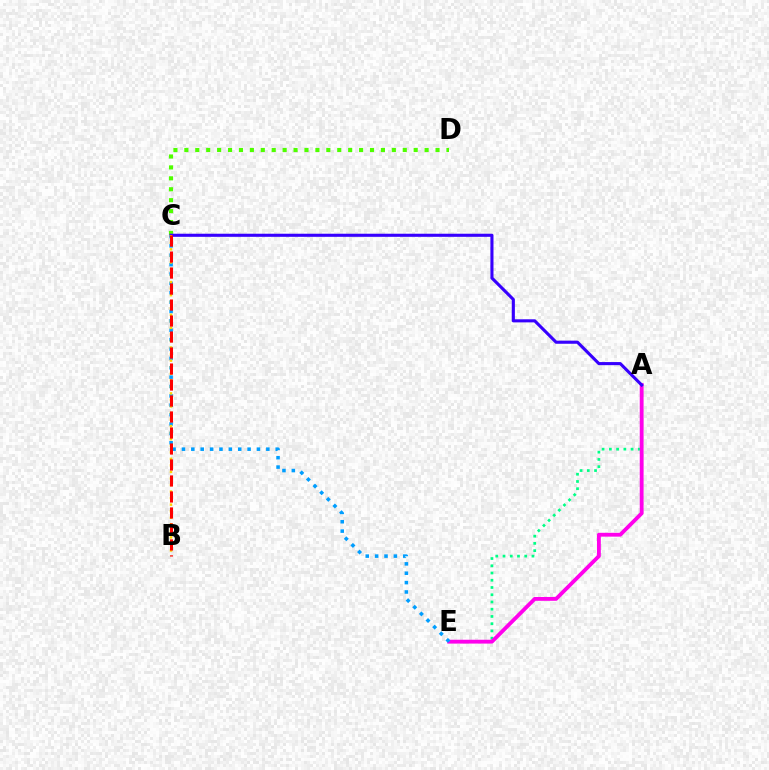{('A', 'E'): [{'color': '#00ff86', 'line_style': 'dotted', 'thickness': 1.97}, {'color': '#ff00ed', 'line_style': 'solid', 'thickness': 2.76}], ('C', 'E'): [{'color': '#009eff', 'line_style': 'dotted', 'thickness': 2.55}], ('C', 'D'): [{'color': '#4fff00', 'line_style': 'dotted', 'thickness': 2.97}], ('A', 'C'): [{'color': '#3700ff', 'line_style': 'solid', 'thickness': 2.23}], ('B', 'C'): [{'color': '#ffd500', 'line_style': 'dotted', 'thickness': 1.78}, {'color': '#ff0000', 'line_style': 'dashed', 'thickness': 2.17}]}